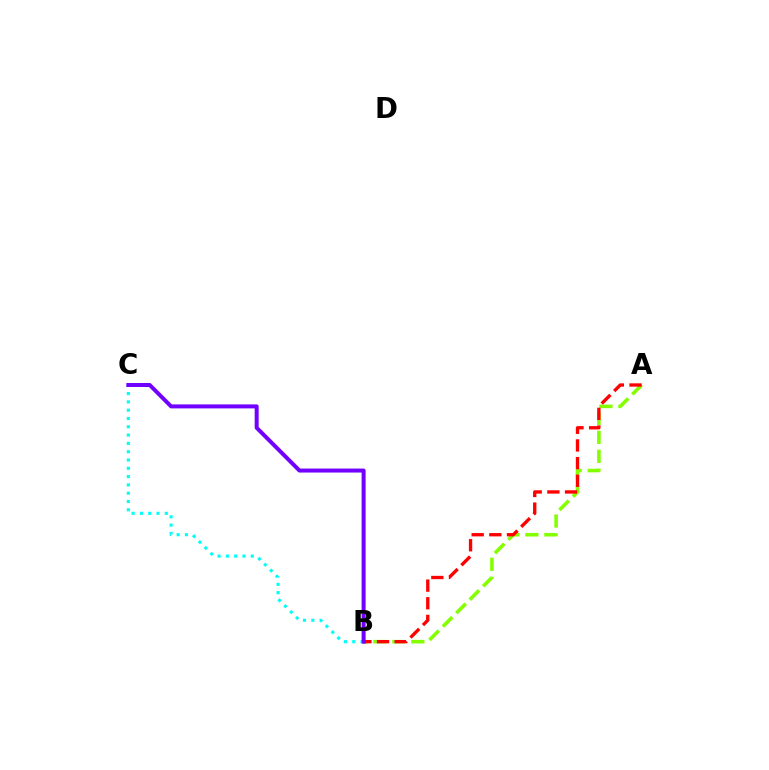{('A', 'B'): [{'color': '#84ff00', 'line_style': 'dashed', 'thickness': 2.58}, {'color': '#ff0000', 'line_style': 'dashed', 'thickness': 2.4}], ('B', 'C'): [{'color': '#00fff6', 'line_style': 'dotted', 'thickness': 2.26}, {'color': '#7200ff', 'line_style': 'solid', 'thickness': 2.87}]}